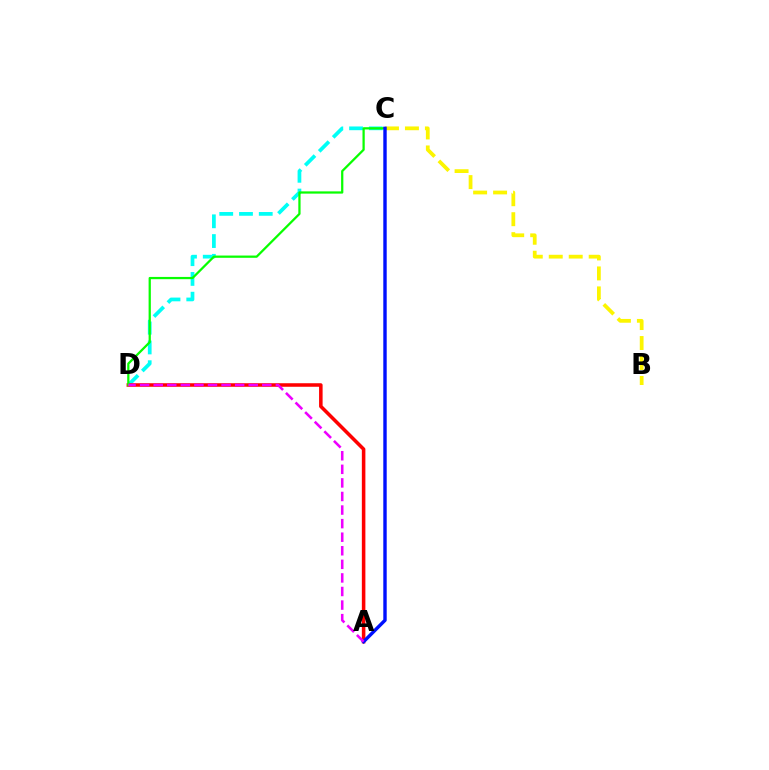{('C', 'D'): [{'color': '#00fff6', 'line_style': 'dashed', 'thickness': 2.68}, {'color': '#08ff00', 'line_style': 'solid', 'thickness': 1.62}], ('B', 'C'): [{'color': '#fcf500', 'line_style': 'dashed', 'thickness': 2.71}], ('A', 'D'): [{'color': '#ff0000', 'line_style': 'solid', 'thickness': 2.55}, {'color': '#ee00ff', 'line_style': 'dashed', 'thickness': 1.84}], ('A', 'C'): [{'color': '#0010ff', 'line_style': 'solid', 'thickness': 2.45}]}